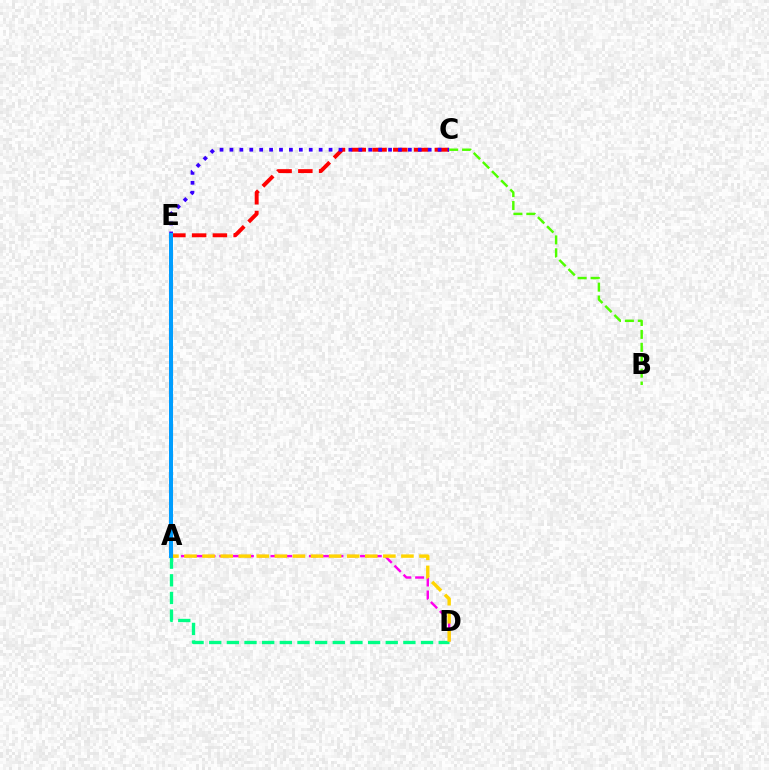{('A', 'D'): [{'color': '#ff00ed', 'line_style': 'dashed', 'thickness': 1.74}, {'color': '#00ff86', 'line_style': 'dashed', 'thickness': 2.4}, {'color': '#ffd500', 'line_style': 'dashed', 'thickness': 2.46}], ('C', 'E'): [{'color': '#ff0000', 'line_style': 'dashed', 'thickness': 2.82}, {'color': '#3700ff', 'line_style': 'dotted', 'thickness': 2.69}], ('B', 'C'): [{'color': '#4fff00', 'line_style': 'dashed', 'thickness': 1.75}], ('A', 'E'): [{'color': '#009eff', 'line_style': 'solid', 'thickness': 2.89}]}